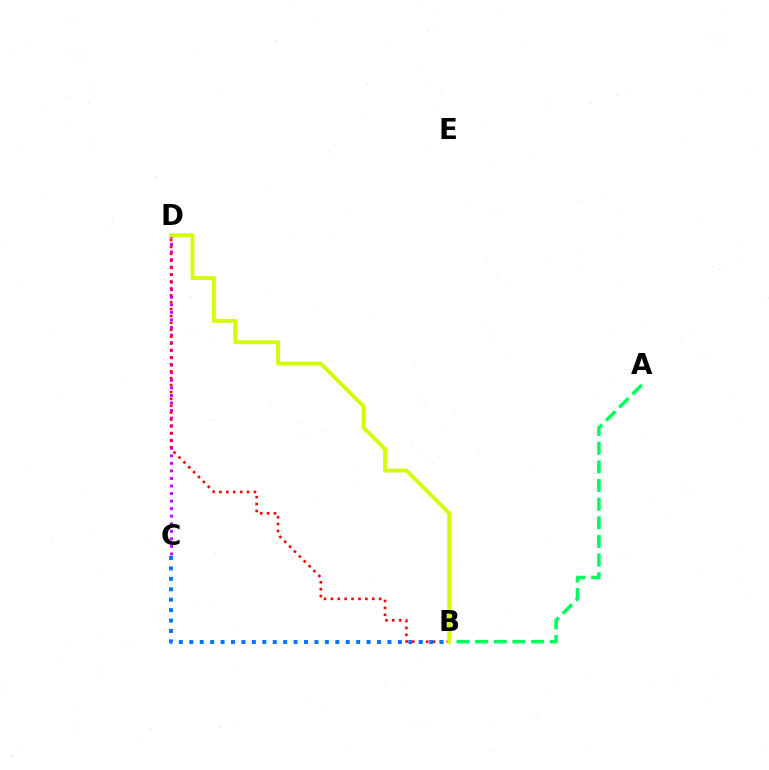{('A', 'B'): [{'color': '#00ff5c', 'line_style': 'dashed', 'thickness': 2.53}], ('C', 'D'): [{'color': '#b900ff', 'line_style': 'dotted', 'thickness': 2.05}], ('B', 'D'): [{'color': '#ff0000', 'line_style': 'dotted', 'thickness': 1.88}, {'color': '#d1ff00', 'line_style': 'solid', 'thickness': 2.8}], ('B', 'C'): [{'color': '#0074ff', 'line_style': 'dotted', 'thickness': 2.83}]}